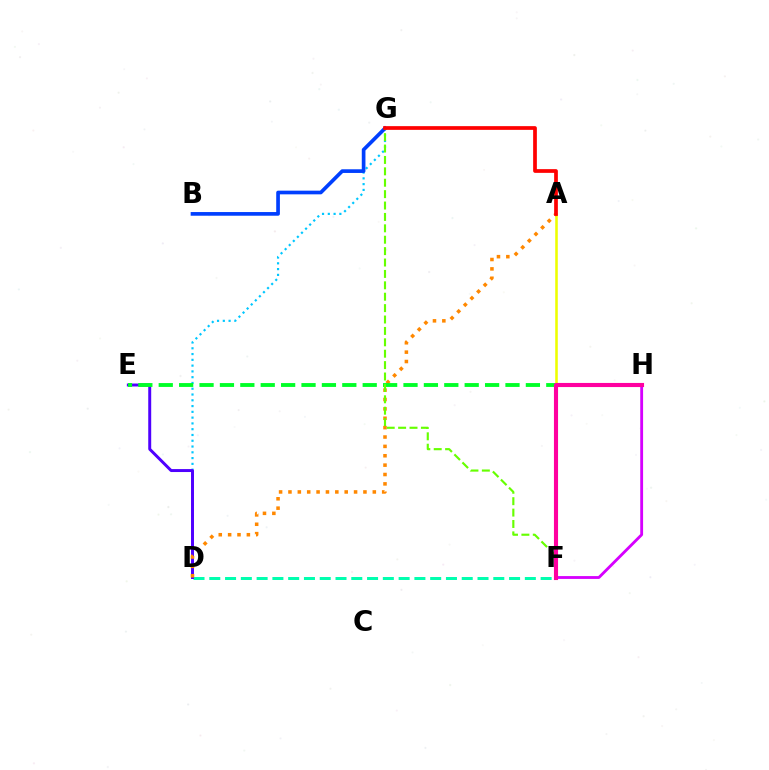{('A', 'F'): [{'color': '#eeff00', 'line_style': 'solid', 'thickness': 1.85}], ('D', 'G'): [{'color': '#00c7ff', 'line_style': 'dotted', 'thickness': 1.57}], ('D', 'F'): [{'color': '#00ffaf', 'line_style': 'dashed', 'thickness': 2.14}], ('D', 'E'): [{'color': '#4f00ff', 'line_style': 'solid', 'thickness': 2.13}], ('A', 'D'): [{'color': '#ff8800', 'line_style': 'dotted', 'thickness': 2.55}], ('E', 'H'): [{'color': '#00ff27', 'line_style': 'dashed', 'thickness': 2.77}], ('F', 'H'): [{'color': '#d600ff', 'line_style': 'solid', 'thickness': 2.04}, {'color': '#ff00a0', 'line_style': 'solid', 'thickness': 2.96}], ('B', 'G'): [{'color': '#003fff', 'line_style': 'solid', 'thickness': 2.65}], ('F', 'G'): [{'color': '#66ff00', 'line_style': 'dashed', 'thickness': 1.55}], ('A', 'G'): [{'color': '#ff0000', 'line_style': 'solid', 'thickness': 2.68}]}